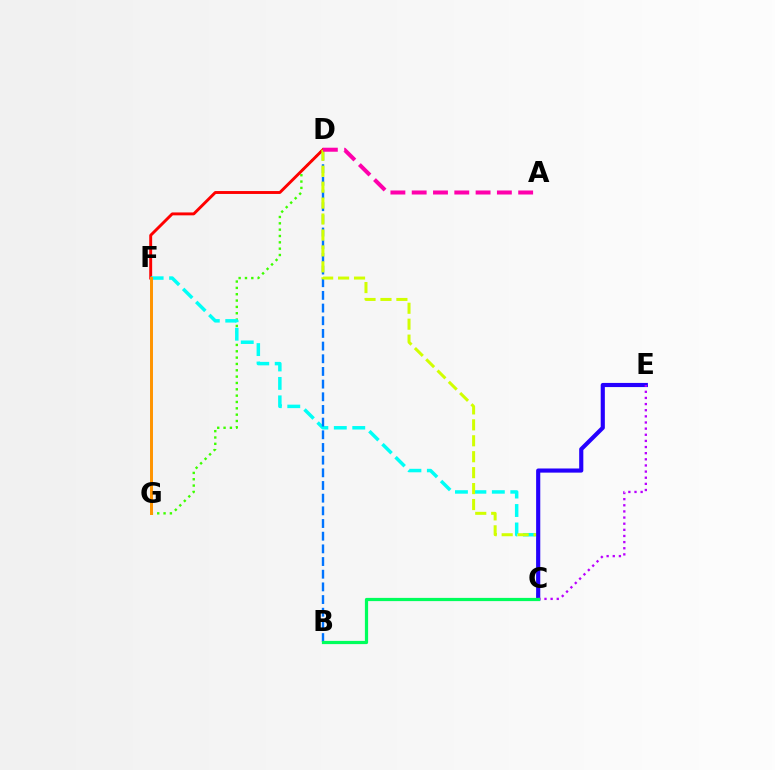{('D', 'G'): [{'color': '#3dff00', 'line_style': 'dotted', 'thickness': 1.72}], ('D', 'F'): [{'color': '#ff0000', 'line_style': 'solid', 'thickness': 2.09}], ('C', 'F'): [{'color': '#00fff6', 'line_style': 'dashed', 'thickness': 2.51}], ('B', 'D'): [{'color': '#0074ff', 'line_style': 'dashed', 'thickness': 1.72}], ('C', 'D'): [{'color': '#d1ff00', 'line_style': 'dashed', 'thickness': 2.17}], ('F', 'G'): [{'color': '#ff9400', 'line_style': 'solid', 'thickness': 2.14}], ('A', 'D'): [{'color': '#ff00ac', 'line_style': 'dashed', 'thickness': 2.89}], ('C', 'E'): [{'color': '#2500ff', 'line_style': 'solid', 'thickness': 2.98}, {'color': '#b900ff', 'line_style': 'dotted', 'thickness': 1.67}], ('B', 'C'): [{'color': '#00ff5c', 'line_style': 'solid', 'thickness': 2.31}]}